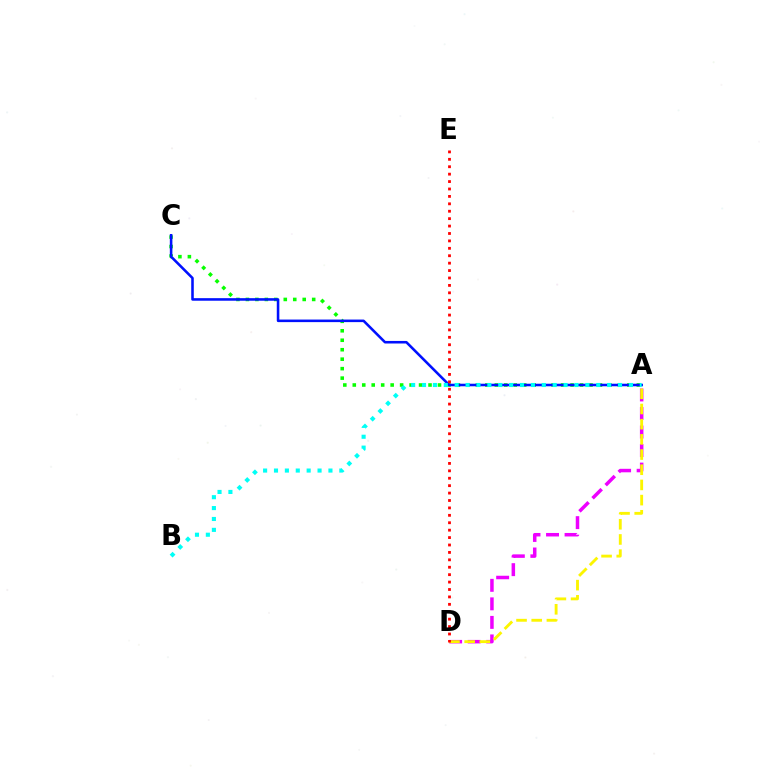{('A', 'D'): [{'color': '#ee00ff', 'line_style': 'dashed', 'thickness': 2.52}, {'color': '#fcf500', 'line_style': 'dashed', 'thickness': 2.06}], ('A', 'C'): [{'color': '#08ff00', 'line_style': 'dotted', 'thickness': 2.57}, {'color': '#0010ff', 'line_style': 'solid', 'thickness': 1.85}], ('D', 'E'): [{'color': '#ff0000', 'line_style': 'dotted', 'thickness': 2.02}], ('A', 'B'): [{'color': '#00fff6', 'line_style': 'dotted', 'thickness': 2.96}]}